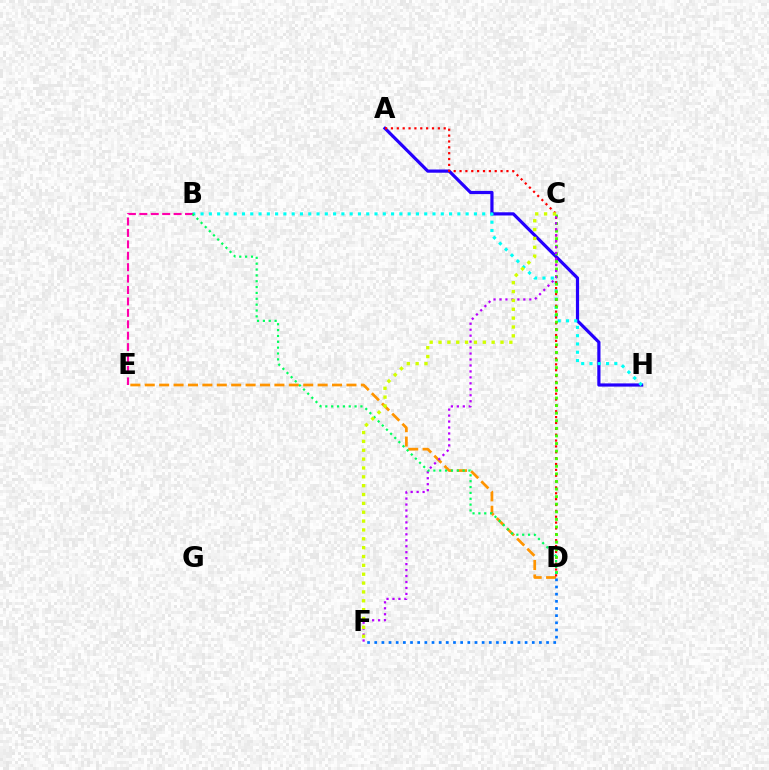{('D', 'E'): [{'color': '#ff9400', 'line_style': 'dashed', 'thickness': 1.96}], ('A', 'H'): [{'color': '#2500ff', 'line_style': 'solid', 'thickness': 2.3}], ('D', 'F'): [{'color': '#0074ff', 'line_style': 'dotted', 'thickness': 1.95}], ('B', 'H'): [{'color': '#00fff6', 'line_style': 'dotted', 'thickness': 2.25}], ('A', 'D'): [{'color': '#ff0000', 'line_style': 'dotted', 'thickness': 1.59}], ('B', 'E'): [{'color': '#ff00ac', 'line_style': 'dashed', 'thickness': 1.55}], ('C', 'D'): [{'color': '#3dff00', 'line_style': 'dotted', 'thickness': 2.06}], ('C', 'F'): [{'color': '#b900ff', 'line_style': 'dotted', 'thickness': 1.62}, {'color': '#d1ff00', 'line_style': 'dotted', 'thickness': 2.41}], ('B', 'D'): [{'color': '#00ff5c', 'line_style': 'dotted', 'thickness': 1.59}]}